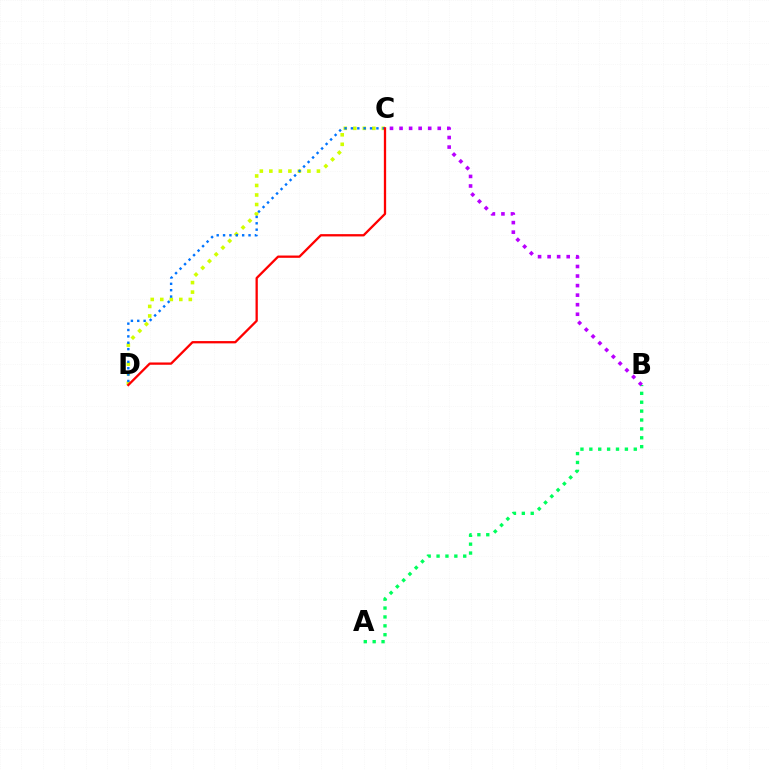{('C', 'D'): [{'color': '#d1ff00', 'line_style': 'dotted', 'thickness': 2.59}, {'color': '#0074ff', 'line_style': 'dotted', 'thickness': 1.73}, {'color': '#ff0000', 'line_style': 'solid', 'thickness': 1.65}], ('A', 'B'): [{'color': '#00ff5c', 'line_style': 'dotted', 'thickness': 2.41}], ('B', 'C'): [{'color': '#b900ff', 'line_style': 'dotted', 'thickness': 2.6}]}